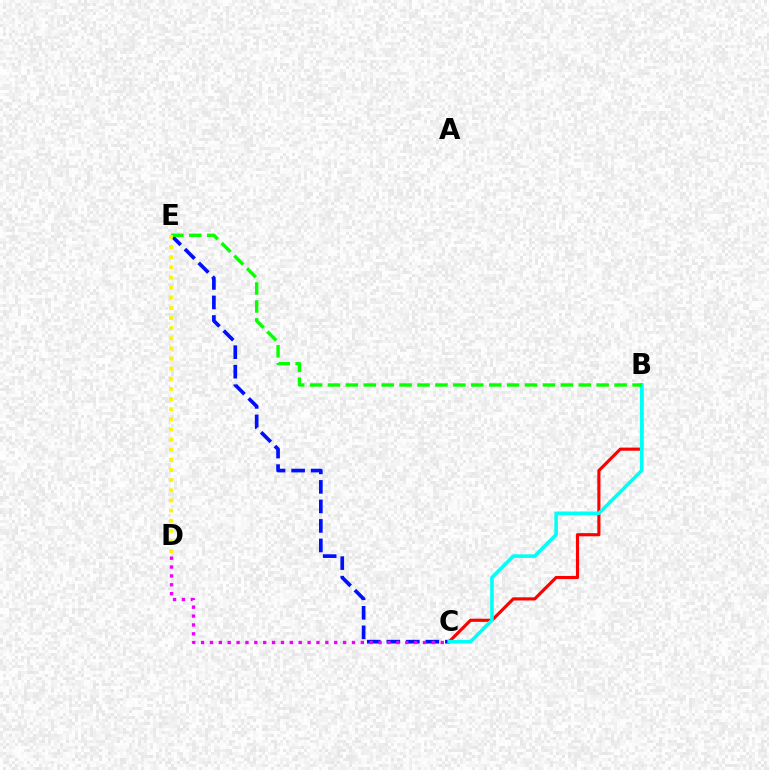{('B', 'C'): [{'color': '#ff0000', 'line_style': 'solid', 'thickness': 2.26}, {'color': '#00fff6', 'line_style': 'solid', 'thickness': 2.58}], ('C', 'E'): [{'color': '#0010ff', 'line_style': 'dashed', 'thickness': 2.65}], ('B', 'E'): [{'color': '#08ff00', 'line_style': 'dashed', 'thickness': 2.43}], ('C', 'D'): [{'color': '#ee00ff', 'line_style': 'dotted', 'thickness': 2.41}], ('D', 'E'): [{'color': '#fcf500', 'line_style': 'dotted', 'thickness': 2.75}]}